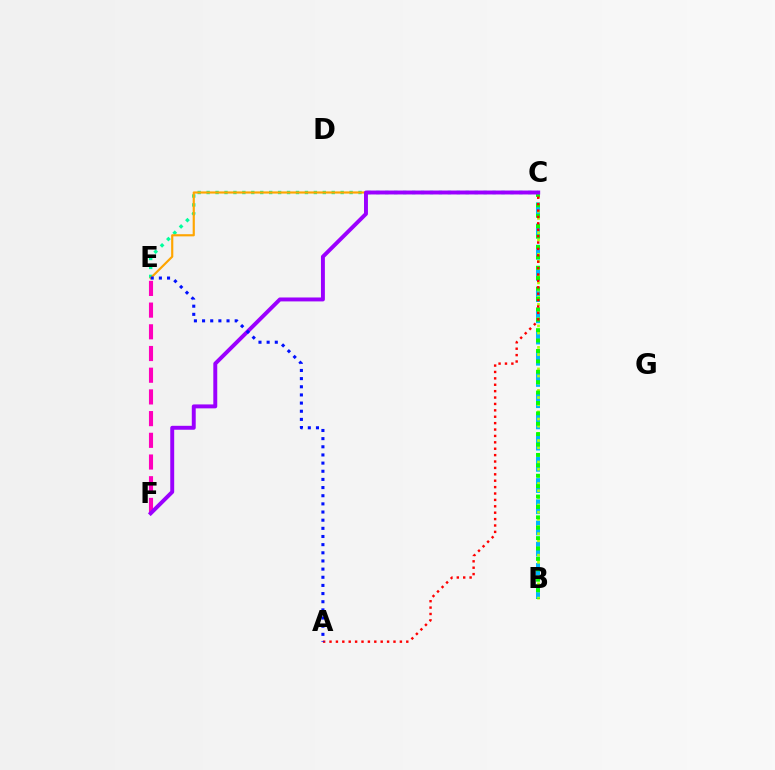{('B', 'C'): [{'color': '#00b5ff', 'line_style': 'dashed', 'thickness': 2.88}, {'color': '#b3ff00', 'line_style': 'dotted', 'thickness': 1.95}, {'color': '#08ff00', 'line_style': 'dotted', 'thickness': 2.83}], ('C', 'E'): [{'color': '#00ff9d', 'line_style': 'dotted', 'thickness': 2.43}, {'color': '#ffa500', 'line_style': 'solid', 'thickness': 1.56}], ('E', 'F'): [{'color': '#ff00bd', 'line_style': 'dashed', 'thickness': 2.95}], ('C', 'F'): [{'color': '#9b00ff', 'line_style': 'solid', 'thickness': 2.83}], ('A', 'C'): [{'color': '#ff0000', 'line_style': 'dotted', 'thickness': 1.74}], ('A', 'E'): [{'color': '#0010ff', 'line_style': 'dotted', 'thickness': 2.22}]}